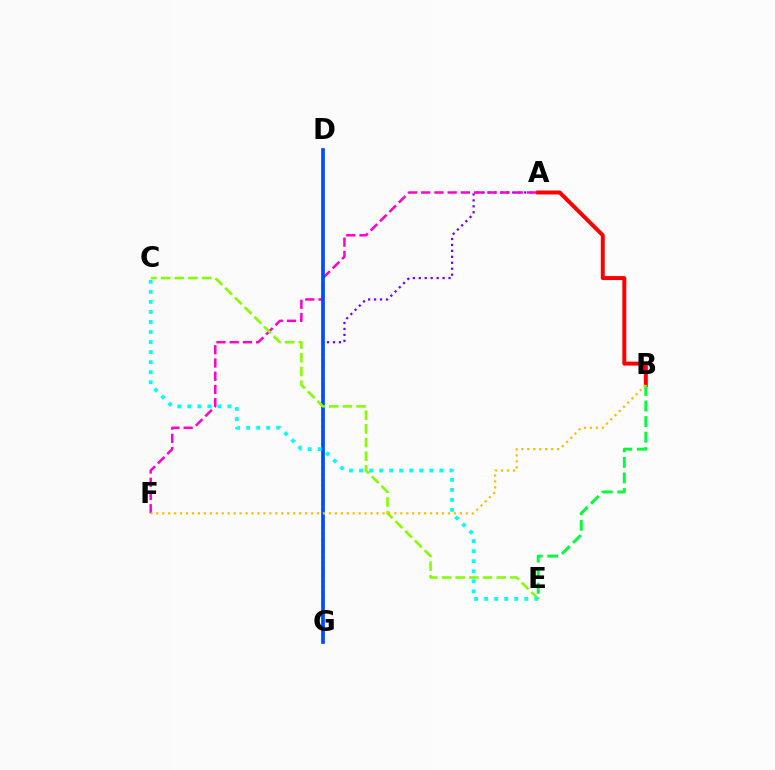{('A', 'G'): [{'color': '#7200ff', 'line_style': 'dotted', 'thickness': 1.62}], ('A', 'F'): [{'color': '#ff00cf', 'line_style': 'dashed', 'thickness': 1.8}], ('D', 'G'): [{'color': '#004bff', 'line_style': 'solid', 'thickness': 2.65}], ('A', 'B'): [{'color': '#ff0000', 'line_style': 'solid', 'thickness': 2.85}], ('C', 'E'): [{'color': '#84ff00', 'line_style': 'dashed', 'thickness': 1.86}, {'color': '#00fff6', 'line_style': 'dotted', 'thickness': 2.73}], ('B', 'E'): [{'color': '#00ff39', 'line_style': 'dashed', 'thickness': 2.12}], ('B', 'F'): [{'color': '#ffbd00', 'line_style': 'dotted', 'thickness': 1.62}]}